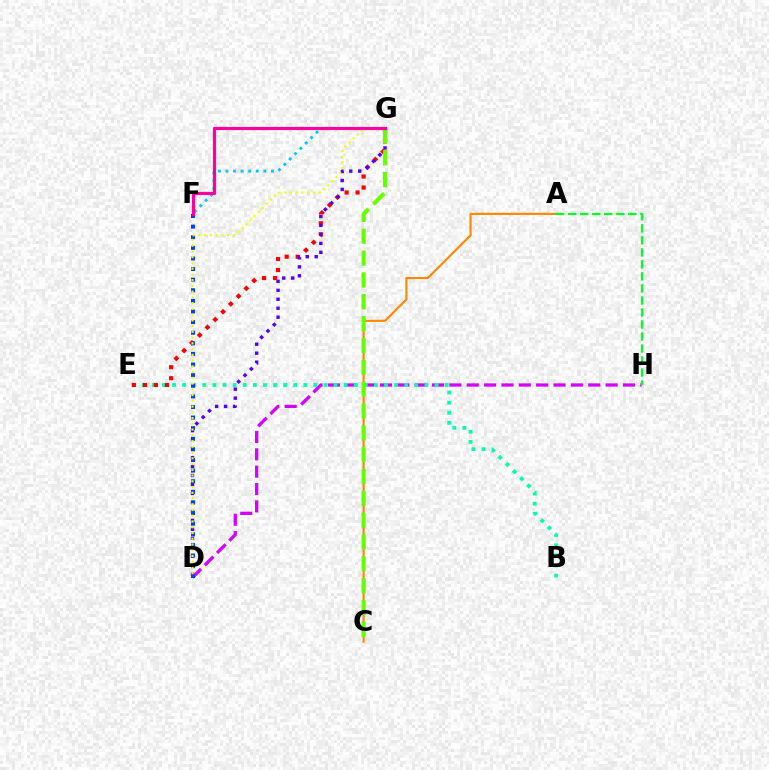{('D', 'H'): [{'color': '#d600ff', 'line_style': 'dashed', 'thickness': 2.36}], ('F', 'G'): [{'color': '#00c7ff', 'line_style': 'dotted', 'thickness': 2.06}, {'color': '#ff00a0', 'line_style': 'solid', 'thickness': 2.32}], ('B', 'E'): [{'color': '#00ffaf', 'line_style': 'dotted', 'thickness': 2.74}], ('E', 'G'): [{'color': '#ff0000', 'line_style': 'dotted', 'thickness': 2.99}], ('D', 'G'): [{'color': '#4f00ff', 'line_style': 'dotted', 'thickness': 2.44}, {'color': '#eeff00', 'line_style': 'dotted', 'thickness': 1.56}], ('A', 'C'): [{'color': '#ff8800', 'line_style': 'solid', 'thickness': 1.54}], ('D', 'F'): [{'color': '#003fff', 'line_style': 'dotted', 'thickness': 2.88}], ('C', 'G'): [{'color': '#66ff00', 'line_style': 'dashed', 'thickness': 2.97}], ('A', 'H'): [{'color': '#00ff27', 'line_style': 'dashed', 'thickness': 1.63}]}